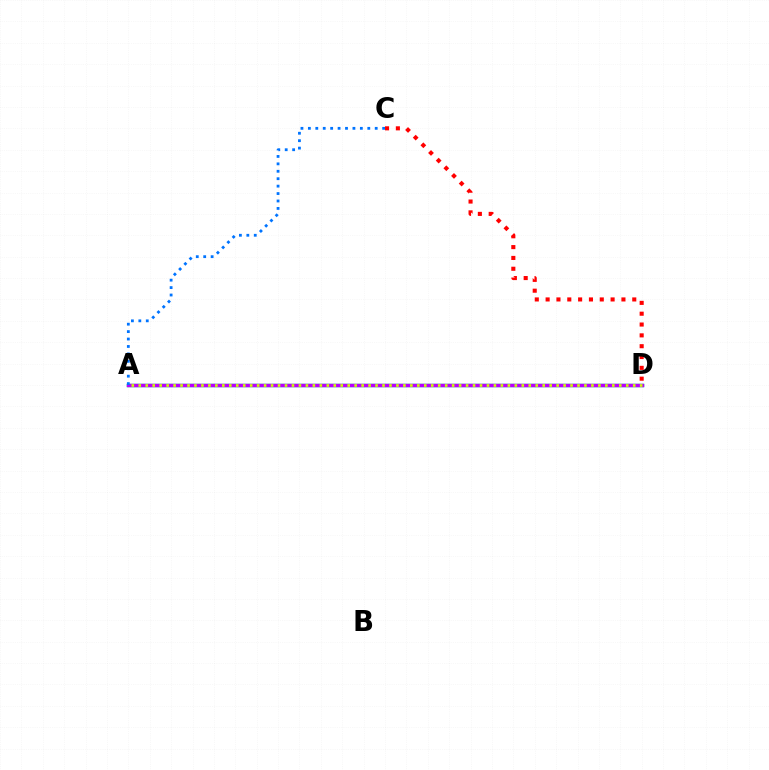{('A', 'D'): [{'color': '#00ff5c', 'line_style': 'solid', 'thickness': 2.49}, {'color': '#b900ff', 'line_style': 'solid', 'thickness': 2.46}, {'color': '#d1ff00', 'line_style': 'dotted', 'thickness': 1.89}], ('C', 'D'): [{'color': '#ff0000', 'line_style': 'dotted', 'thickness': 2.94}], ('A', 'C'): [{'color': '#0074ff', 'line_style': 'dotted', 'thickness': 2.02}]}